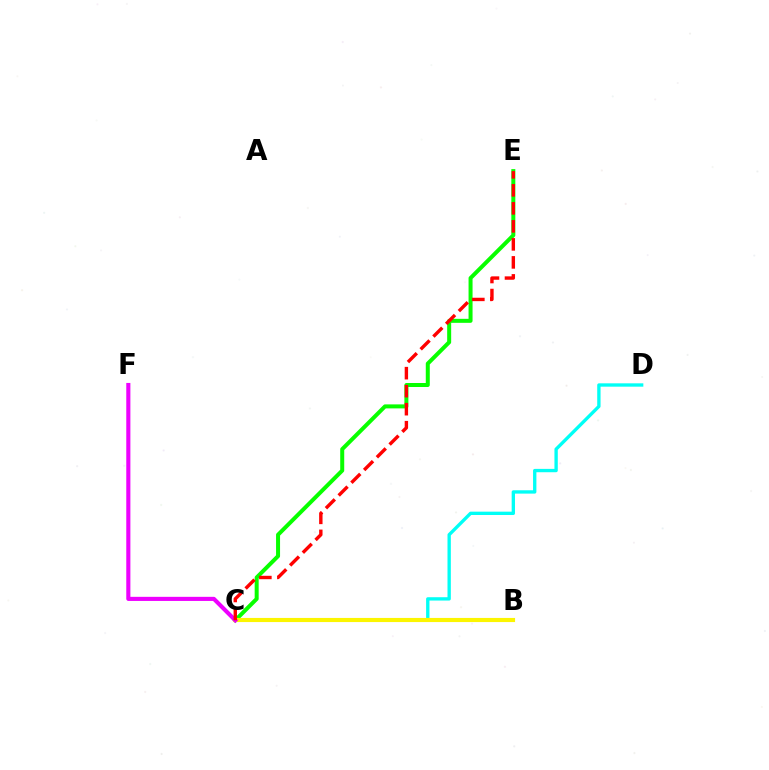{('C', 'D'): [{'color': '#00fff6', 'line_style': 'solid', 'thickness': 2.41}], ('B', 'C'): [{'color': '#0010ff', 'line_style': 'dashed', 'thickness': 1.58}, {'color': '#fcf500', 'line_style': 'solid', 'thickness': 2.98}], ('C', 'E'): [{'color': '#08ff00', 'line_style': 'solid', 'thickness': 2.88}, {'color': '#ff0000', 'line_style': 'dashed', 'thickness': 2.45}], ('C', 'F'): [{'color': '#ee00ff', 'line_style': 'solid', 'thickness': 2.96}]}